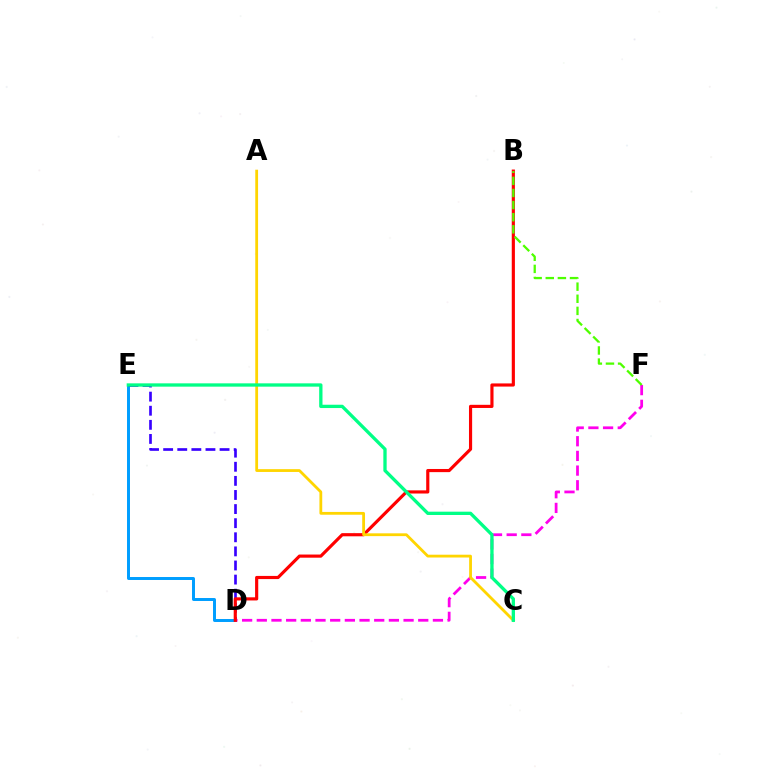{('D', 'E'): [{'color': '#009eff', 'line_style': 'solid', 'thickness': 2.14}, {'color': '#3700ff', 'line_style': 'dashed', 'thickness': 1.92}], ('D', 'F'): [{'color': '#ff00ed', 'line_style': 'dashed', 'thickness': 1.99}], ('B', 'D'): [{'color': '#ff0000', 'line_style': 'solid', 'thickness': 2.27}], ('B', 'F'): [{'color': '#4fff00', 'line_style': 'dashed', 'thickness': 1.65}], ('A', 'C'): [{'color': '#ffd500', 'line_style': 'solid', 'thickness': 2.01}], ('C', 'E'): [{'color': '#00ff86', 'line_style': 'solid', 'thickness': 2.38}]}